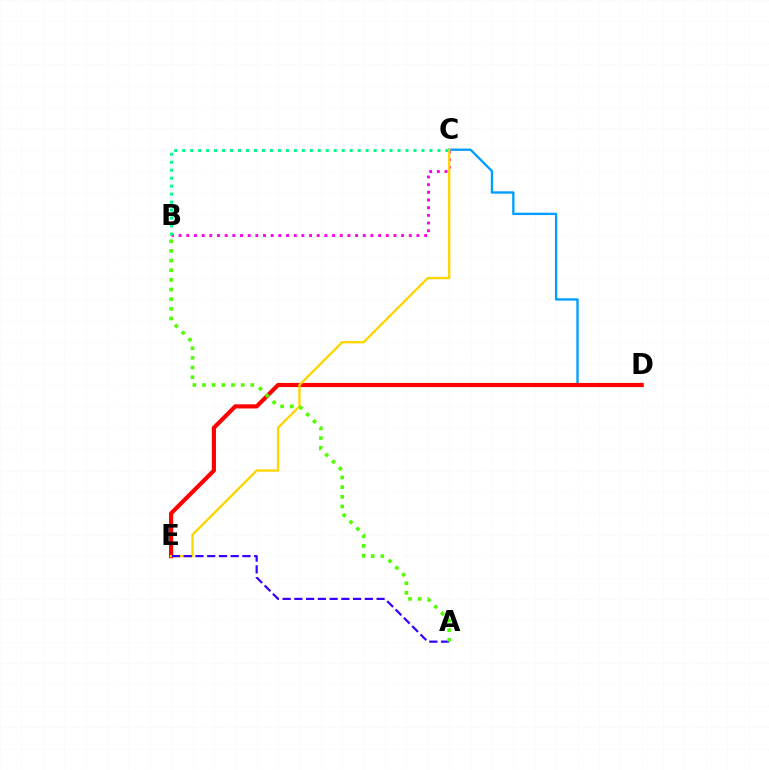{('C', 'D'): [{'color': '#009eff', 'line_style': 'solid', 'thickness': 1.69}], ('B', 'C'): [{'color': '#ff00ed', 'line_style': 'dotted', 'thickness': 2.08}, {'color': '#00ff86', 'line_style': 'dotted', 'thickness': 2.17}], ('D', 'E'): [{'color': '#ff0000', 'line_style': 'solid', 'thickness': 2.99}], ('C', 'E'): [{'color': '#ffd500', 'line_style': 'solid', 'thickness': 1.69}], ('A', 'E'): [{'color': '#3700ff', 'line_style': 'dashed', 'thickness': 1.6}], ('A', 'B'): [{'color': '#4fff00', 'line_style': 'dotted', 'thickness': 2.62}]}